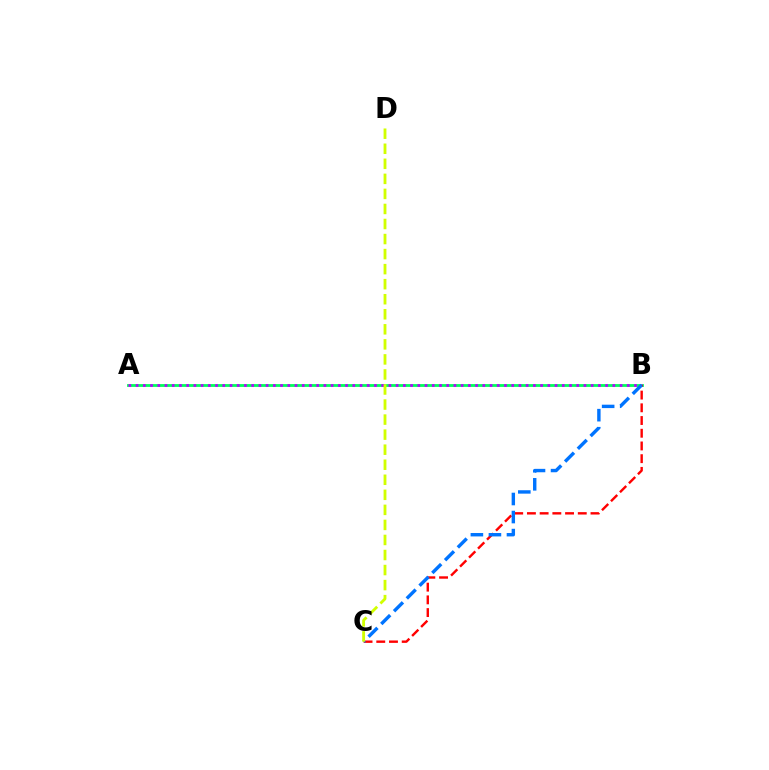{('A', 'B'): [{'color': '#00ff5c', 'line_style': 'solid', 'thickness': 2.02}, {'color': '#b900ff', 'line_style': 'dotted', 'thickness': 1.96}], ('B', 'C'): [{'color': '#ff0000', 'line_style': 'dashed', 'thickness': 1.73}, {'color': '#0074ff', 'line_style': 'dashed', 'thickness': 2.45}], ('C', 'D'): [{'color': '#d1ff00', 'line_style': 'dashed', 'thickness': 2.04}]}